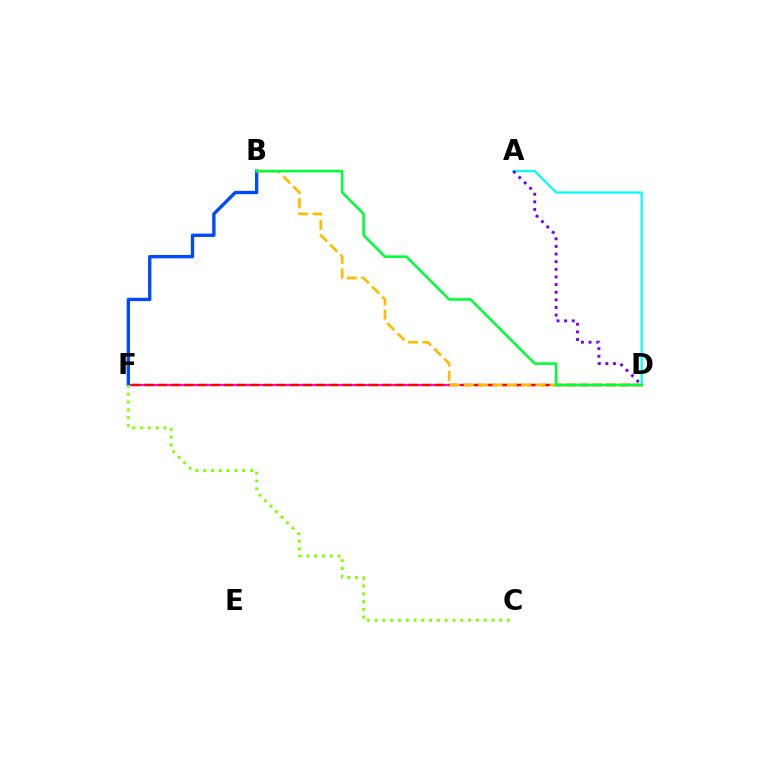{('D', 'F'): [{'color': '#ff00cf', 'line_style': 'solid', 'thickness': 1.5}, {'color': '#ff0000', 'line_style': 'dashed', 'thickness': 1.79}], ('B', 'F'): [{'color': '#004bff', 'line_style': 'solid', 'thickness': 2.41}], ('B', 'D'): [{'color': '#ffbd00', 'line_style': 'dashed', 'thickness': 1.95}, {'color': '#00ff39', 'line_style': 'solid', 'thickness': 1.86}], ('A', 'D'): [{'color': '#00fff6', 'line_style': 'solid', 'thickness': 1.59}, {'color': '#7200ff', 'line_style': 'dotted', 'thickness': 2.07}], ('C', 'F'): [{'color': '#84ff00', 'line_style': 'dotted', 'thickness': 2.12}]}